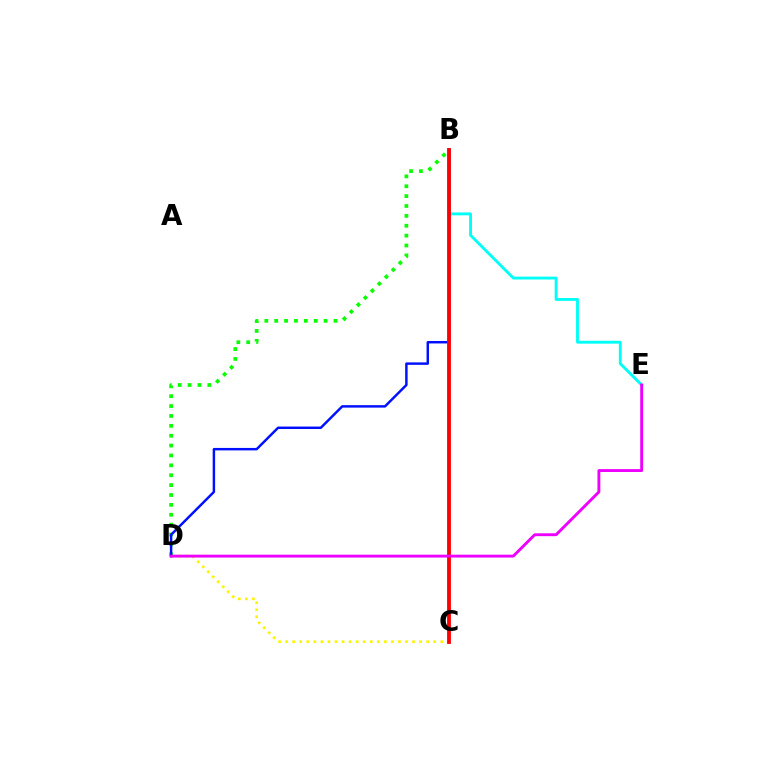{('B', 'D'): [{'color': '#08ff00', 'line_style': 'dotted', 'thickness': 2.68}, {'color': '#0010ff', 'line_style': 'solid', 'thickness': 1.77}], ('B', 'E'): [{'color': '#00fff6', 'line_style': 'solid', 'thickness': 2.07}], ('C', 'D'): [{'color': '#fcf500', 'line_style': 'dotted', 'thickness': 1.92}], ('B', 'C'): [{'color': '#ff0000', 'line_style': 'solid', 'thickness': 2.74}], ('D', 'E'): [{'color': '#ee00ff', 'line_style': 'solid', 'thickness': 2.07}]}